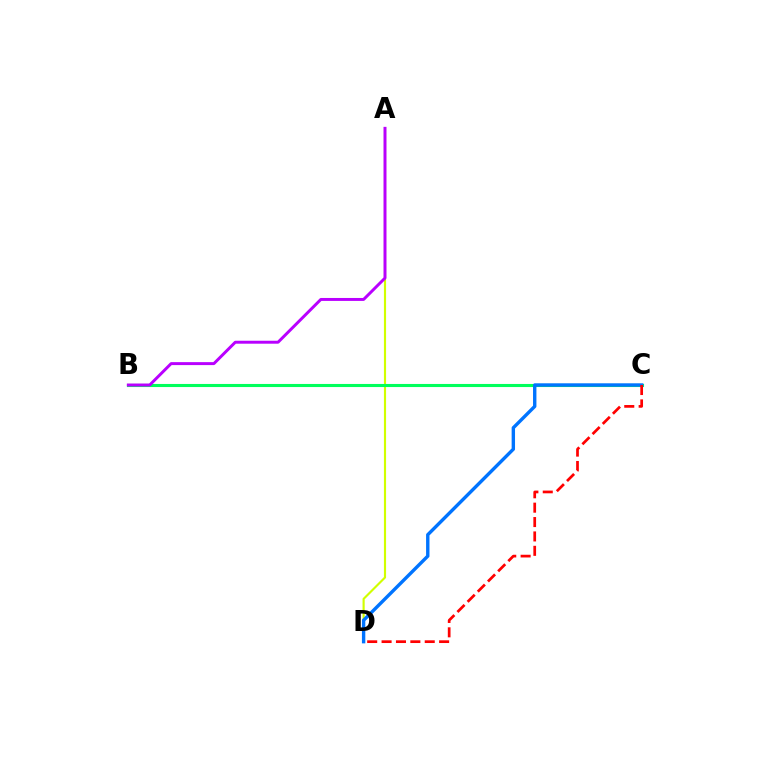{('A', 'D'): [{'color': '#d1ff00', 'line_style': 'solid', 'thickness': 1.55}], ('B', 'C'): [{'color': '#00ff5c', 'line_style': 'solid', 'thickness': 2.23}], ('C', 'D'): [{'color': '#0074ff', 'line_style': 'solid', 'thickness': 2.44}, {'color': '#ff0000', 'line_style': 'dashed', 'thickness': 1.95}], ('A', 'B'): [{'color': '#b900ff', 'line_style': 'solid', 'thickness': 2.13}]}